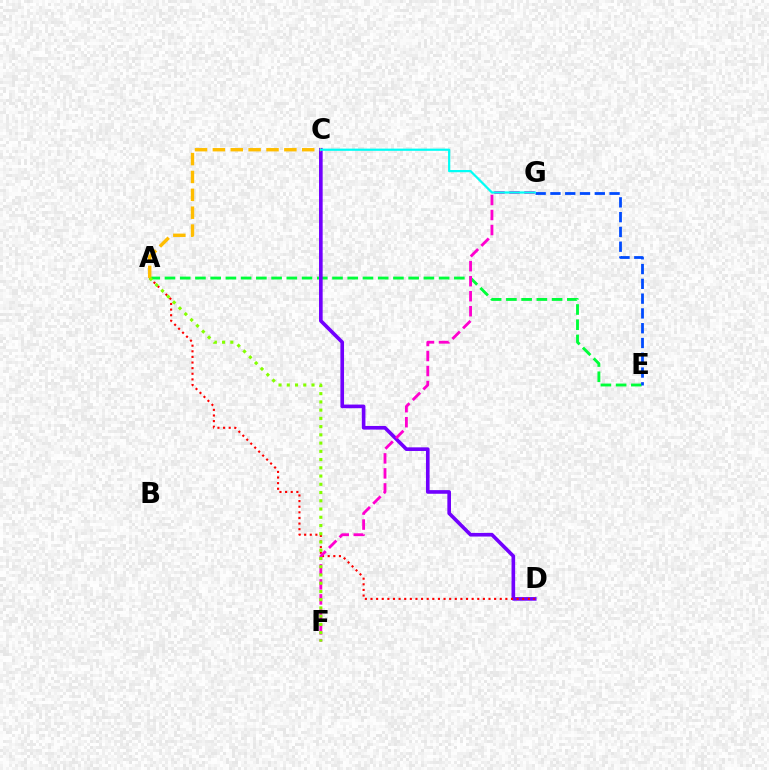{('A', 'E'): [{'color': '#00ff39', 'line_style': 'dashed', 'thickness': 2.07}], ('C', 'D'): [{'color': '#7200ff', 'line_style': 'solid', 'thickness': 2.62}], ('A', 'D'): [{'color': '#ff0000', 'line_style': 'dotted', 'thickness': 1.53}], ('A', 'C'): [{'color': '#ffbd00', 'line_style': 'dashed', 'thickness': 2.43}], ('F', 'G'): [{'color': '#ff00cf', 'line_style': 'dashed', 'thickness': 2.04}], ('E', 'G'): [{'color': '#004bff', 'line_style': 'dashed', 'thickness': 2.01}], ('C', 'G'): [{'color': '#00fff6', 'line_style': 'solid', 'thickness': 1.6}], ('A', 'F'): [{'color': '#84ff00', 'line_style': 'dotted', 'thickness': 2.24}]}